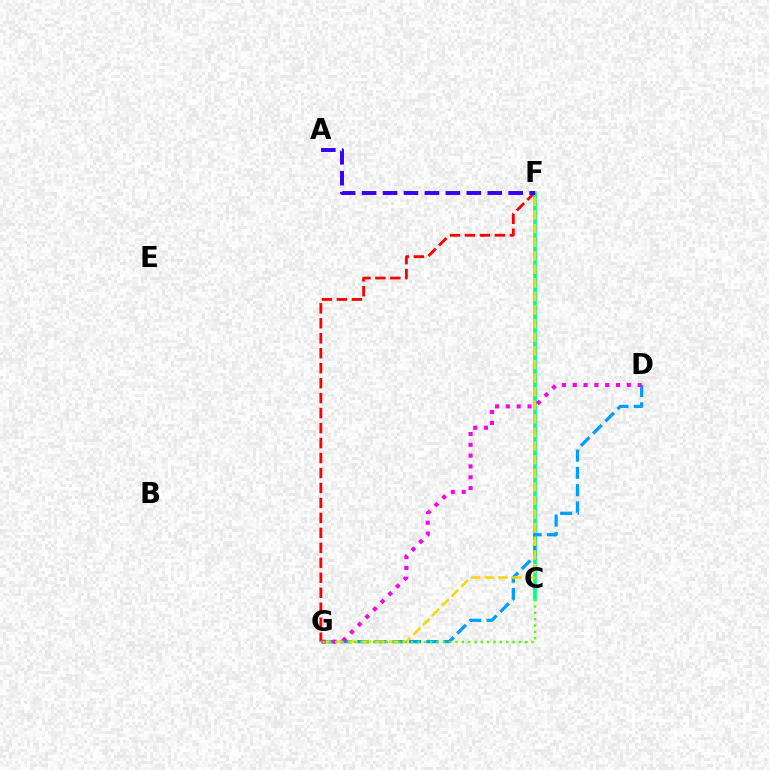{('C', 'F'): [{'color': '#00ff86', 'line_style': 'solid', 'thickness': 2.6}], ('F', 'G'): [{'color': '#ff0000', 'line_style': 'dashed', 'thickness': 2.03}, {'color': '#ffd500', 'line_style': 'dashed', 'thickness': 1.85}], ('D', 'G'): [{'color': '#009eff', 'line_style': 'dashed', 'thickness': 2.35}, {'color': '#ff00ed', 'line_style': 'dotted', 'thickness': 2.94}], ('A', 'F'): [{'color': '#3700ff', 'line_style': 'dashed', 'thickness': 2.85}], ('C', 'G'): [{'color': '#4fff00', 'line_style': 'dotted', 'thickness': 1.72}]}